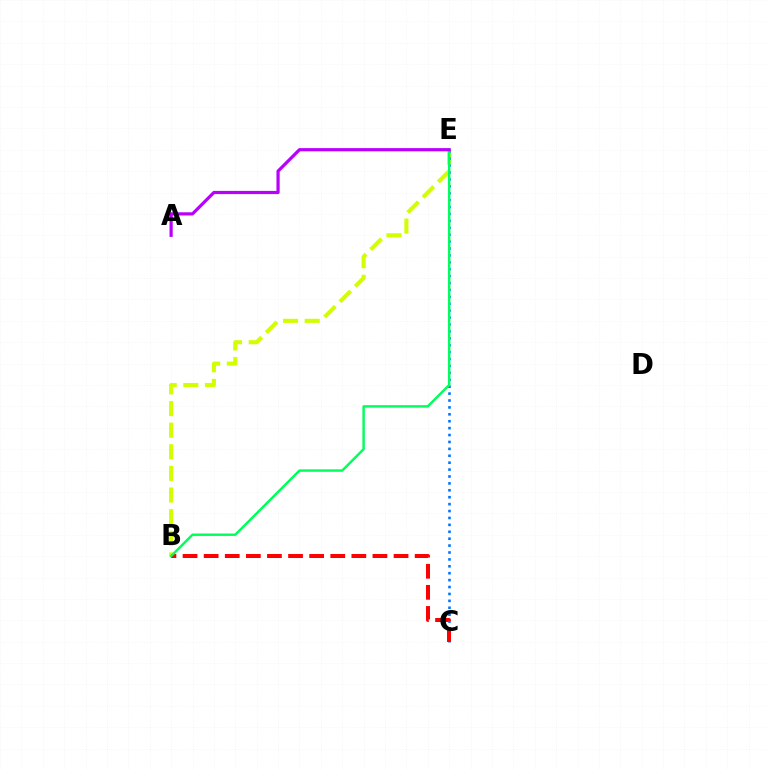{('B', 'E'): [{'color': '#d1ff00', 'line_style': 'dashed', 'thickness': 2.94}, {'color': '#00ff5c', 'line_style': 'solid', 'thickness': 1.76}], ('C', 'E'): [{'color': '#0074ff', 'line_style': 'dotted', 'thickness': 1.88}], ('B', 'C'): [{'color': '#ff0000', 'line_style': 'dashed', 'thickness': 2.87}], ('A', 'E'): [{'color': '#b900ff', 'line_style': 'solid', 'thickness': 2.31}]}